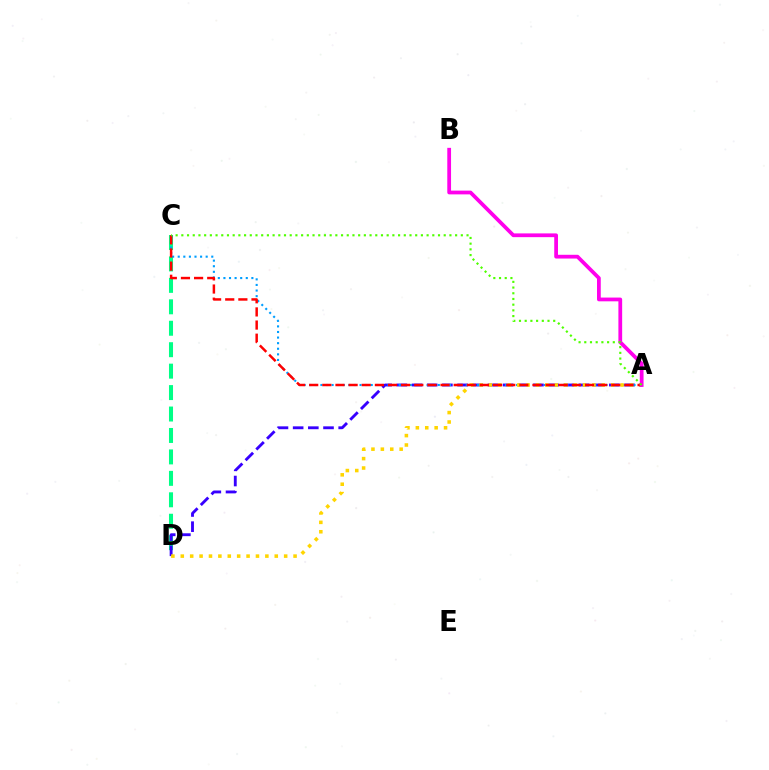{('C', 'D'): [{'color': '#00ff86', 'line_style': 'dashed', 'thickness': 2.91}], ('A', 'D'): [{'color': '#3700ff', 'line_style': 'dashed', 'thickness': 2.06}, {'color': '#ffd500', 'line_style': 'dotted', 'thickness': 2.55}], ('A', 'C'): [{'color': '#009eff', 'line_style': 'dotted', 'thickness': 1.52}, {'color': '#ff0000', 'line_style': 'dashed', 'thickness': 1.78}, {'color': '#4fff00', 'line_style': 'dotted', 'thickness': 1.55}], ('A', 'B'): [{'color': '#ff00ed', 'line_style': 'solid', 'thickness': 2.71}]}